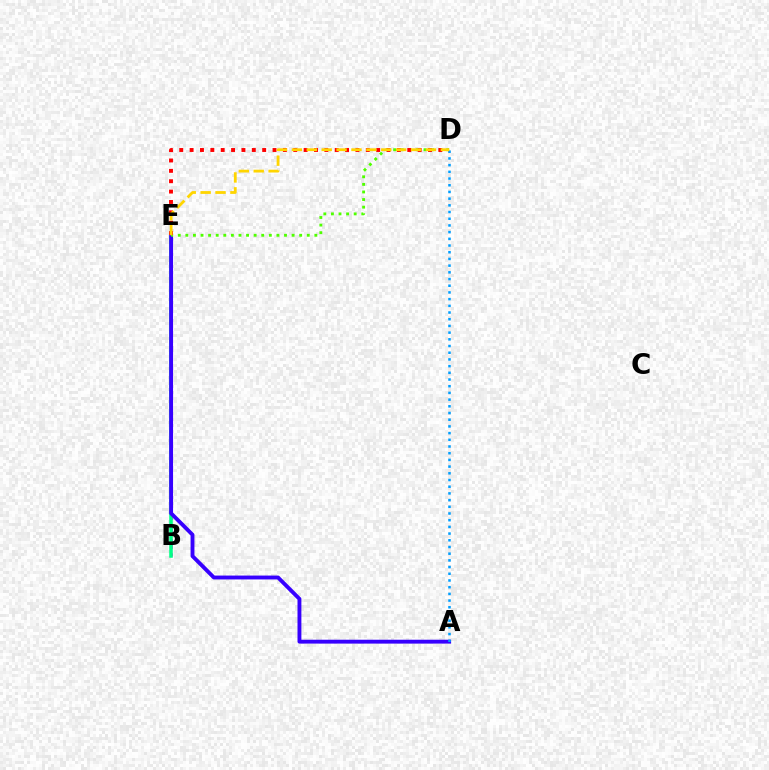{('B', 'E'): [{'color': '#ff00ed', 'line_style': 'dashed', 'thickness': 1.96}, {'color': '#00ff86', 'line_style': 'solid', 'thickness': 2.55}], ('A', 'E'): [{'color': '#3700ff', 'line_style': 'solid', 'thickness': 2.79}], ('D', 'E'): [{'color': '#4fff00', 'line_style': 'dotted', 'thickness': 2.06}, {'color': '#ff0000', 'line_style': 'dotted', 'thickness': 2.82}, {'color': '#ffd500', 'line_style': 'dashed', 'thickness': 2.02}], ('A', 'D'): [{'color': '#009eff', 'line_style': 'dotted', 'thickness': 1.82}]}